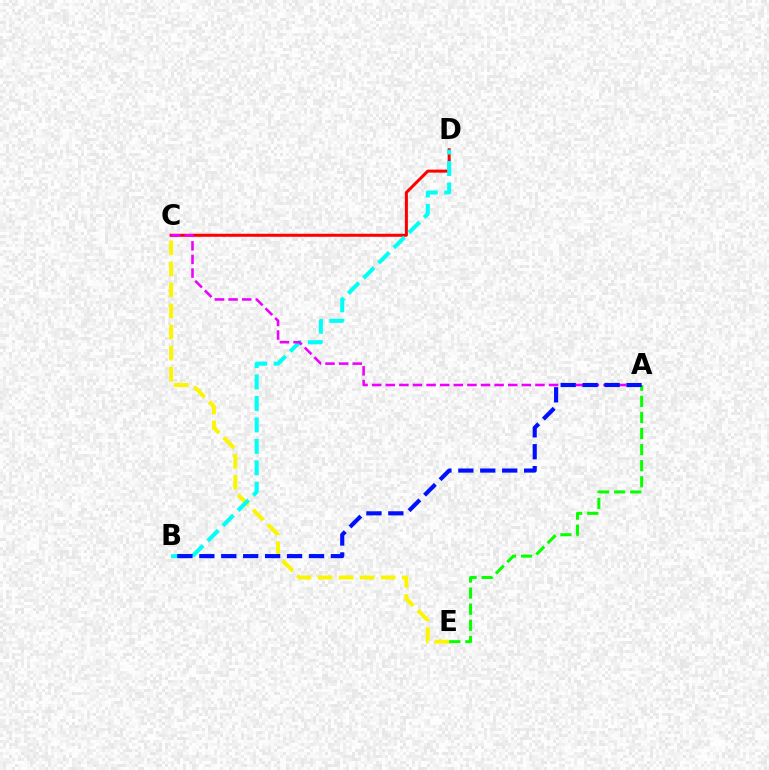{('C', 'D'): [{'color': '#ff0000', 'line_style': 'solid', 'thickness': 2.17}], ('C', 'E'): [{'color': '#fcf500', 'line_style': 'dashed', 'thickness': 2.86}], ('A', 'E'): [{'color': '#08ff00', 'line_style': 'dashed', 'thickness': 2.19}], ('B', 'D'): [{'color': '#00fff6', 'line_style': 'dashed', 'thickness': 2.92}], ('A', 'C'): [{'color': '#ee00ff', 'line_style': 'dashed', 'thickness': 1.85}], ('A', 'B'): [{'color': '#0010ff', 'line_style': 'dashed', 'thickness': 2.98}]}